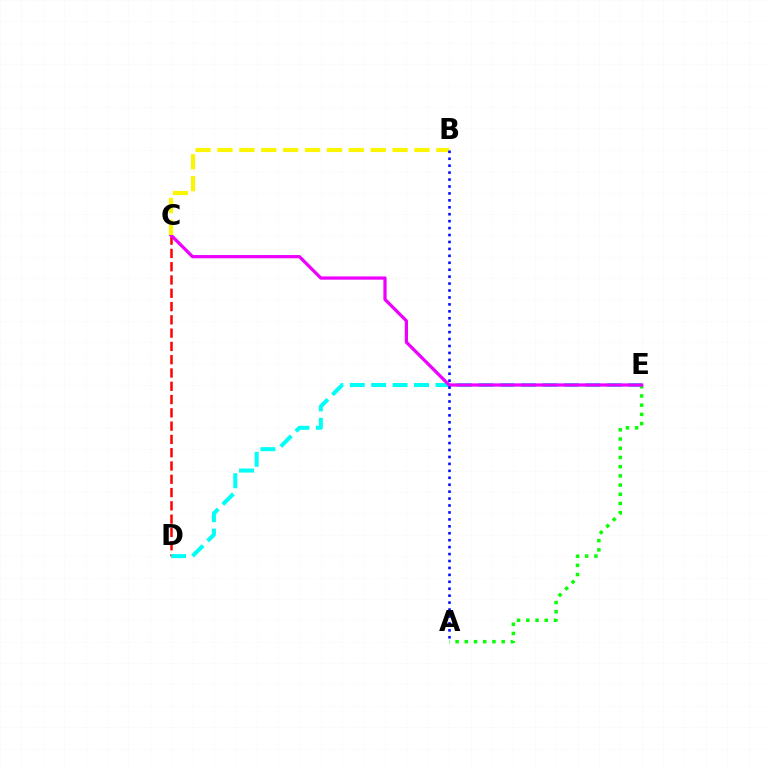{('C', 'D'): [{'color': '#ff0000', 'line_style': 'dashed', 'thickness': 1.8}], ('D', 'E'): [{'color': '#00fff6', 'line_style': 'dashed', 'thickness': 2.91}], ('A', 'E'): [{'color': '#08ff00', 'line_style': 'dotted', 'thickness': 2.5}], ('C', 'E'): [{'color': '#ee00ff', 'line_style': 'solid', 'thickness': 2.34}], ('B', 'C'): [{'color': '#fcf500', 'line_style': 'dashed', 'thickness': 2.97}], ('A', 'B'): [{'color': '#0010ff', 'line_style': 'dotted', 'thickness': 1.88}]}